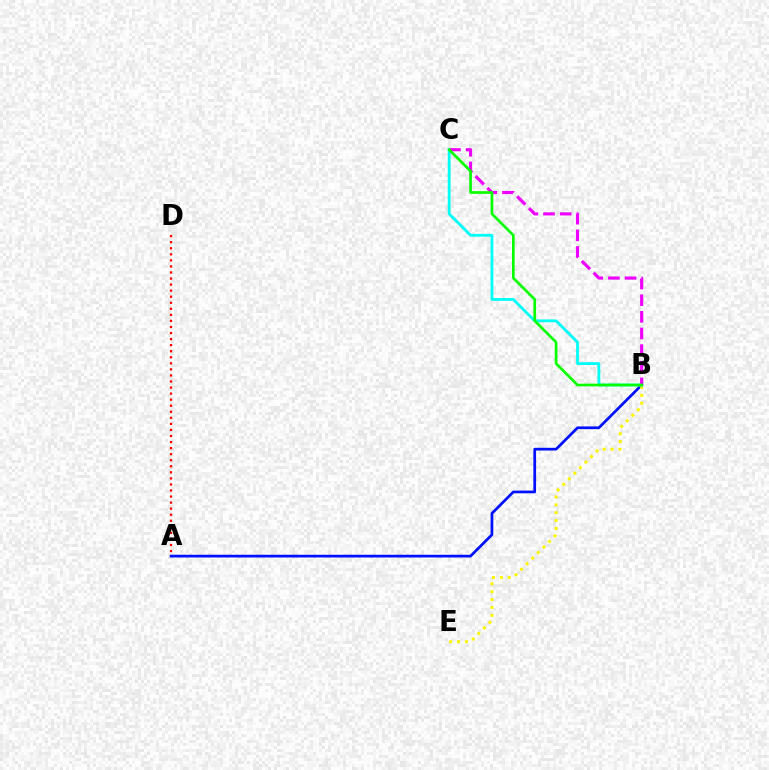{('A', 'B'): [{'color': '#0010ff', 'line_style': 'solid', 'thickness': 1.96}], ('B', 'E'): [{'color': '#fcf500', 'line_style': 'dotted', 'thickness': 2.14}], ('B', 'C'): [{'color': '#00fff6', 'line_style': 'solid', 'thickness': 2.03}, {'color': '#ee00ff', 'line_style': 'dashed', 'thickness': 2.26}, {'color': '#08ff00', 'line_style': 'solid', 'thickness': 1.95}], ('A', 'D'): [{'color': '#ff0000', 'line_style': 'dotted', 'thickness': 1.65}]}